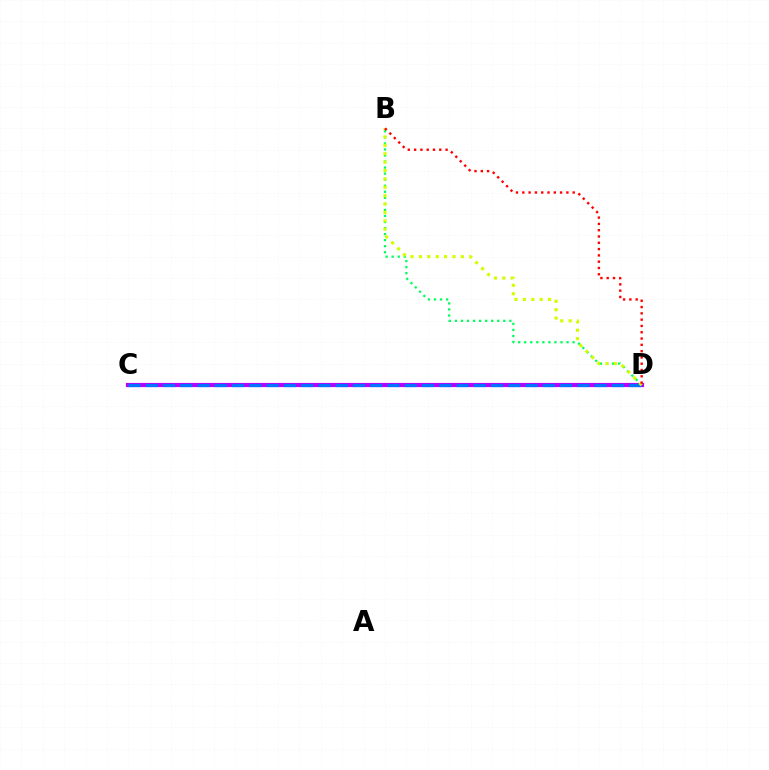{('C', 'D'): [{'color': '#b900ff', 'line_style': 'solid', 'thickness': 3.0}, {'color': '#0074ff', 'line_style': 'dashed', 'thickness': 2.35}], ('B', 'D'): [{'color': '#00ff5c', 'line_style': 'dotted', 'thickness': 1.64}, {'color': '#d1ff00', 'line_style': 'dotted', 'thickness': 2.28}, {'color': '#ff0000', 'line_style': 'dotted', 'thickness': 1.71}]}